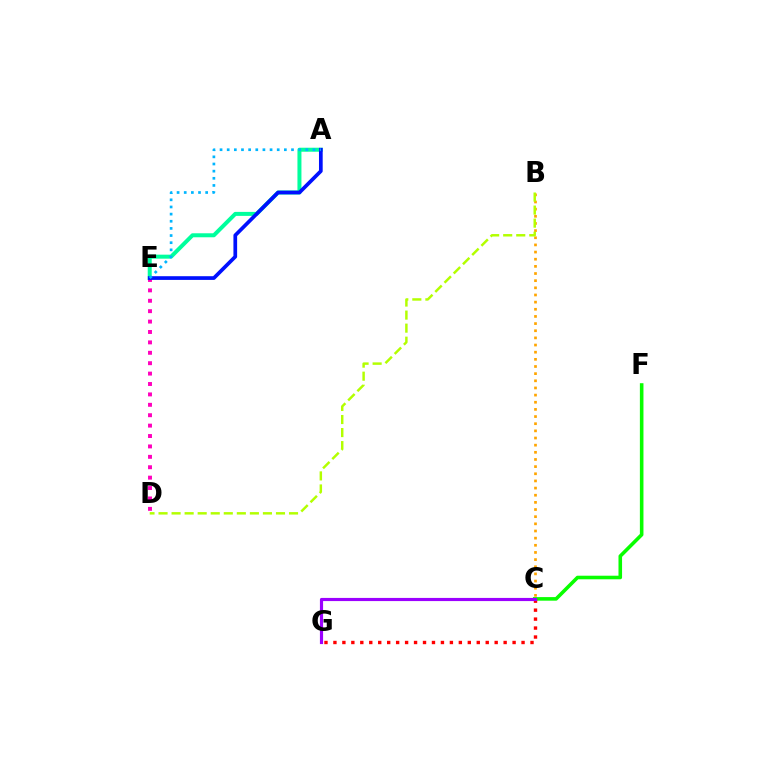{('C', 'F'): [{'color': '#08ff00', 'line_style': 'solid', 'thickness': 2.58}], ('C', 'G'): [{'color': '#ff0000', 'line_style': 'dotted', 'thickness': 2.43}, {'color': '#9b00ff', 'line_style': 'solid', 'thickness': 2.27}], ('A', 'E'): [{'color': '#00ff9d', 'line_style': 'solid', 'thickness': 2.88}, {'color': '#0010ff', 'line_style': 'solid', 'thickness': 2.67}, {'color': '#00b5ff', 'line_style': 'dotted', 'thickness': 1.94}], ('D', 'E'): [{'color': '#ff00bd', 'line_style': 'dotted', 'thickness': 2.83}], ('B', 'C'): [{'color': '#ffa500', 'line_style': 'dotted', 'thickness': 1.94}], ('B', 'D'): [{'color': '#b3ff00', 'line_style': 'dashed', 'thickness': 1.77}]}